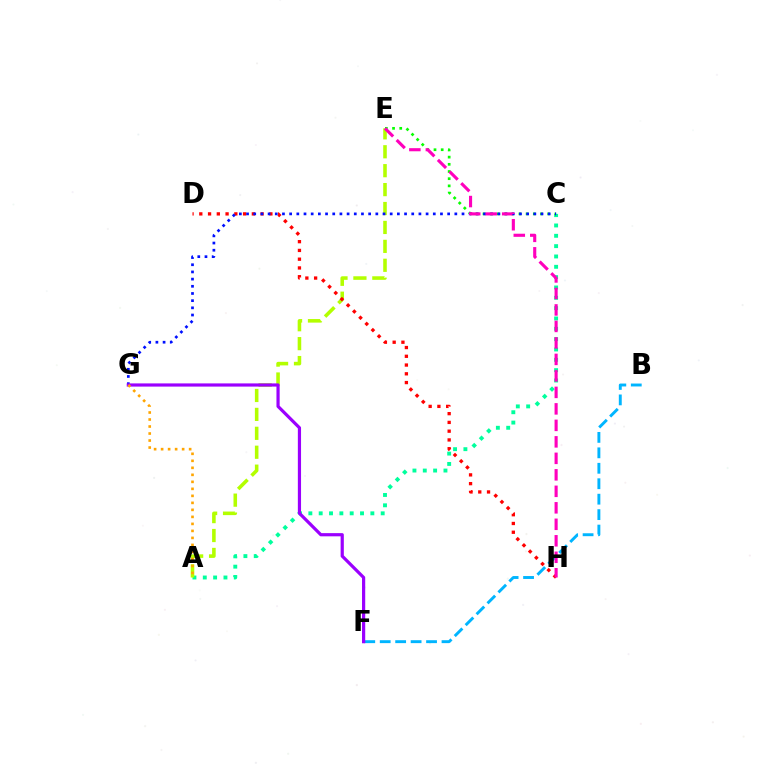{('B', 'F'): [{'color': '#00b5ff', 'line_style': 'dashed', 'thickness': 2.1}], ('A', 'C'): [{'color': '#00ff9d', 'line_style': 'dotted', 'thickness': 2.81}], ('A', 'E'): [{'color': '#b3ff00', 'line_style': 'dashed', 'thickness': 2.57}], ('C', 'E'): [{'color': '#08ff00', 'line_style': 'dotted', 'thickness': 1.95}], ('D', 'H'): [{'color': '#ff0000', 'line_style': 'dotted', 'thickness': 2.38}], ('C', 'G'): [{'color': '#0010ff', 'line_style': 'dotted', 'thickness': 1.95}], ('E', 'H'): [{'color': '#ff00bd', 'line_style': 'dashed', 'thickness': 2.24}], ('F', 'G'): [{'color': '#9b00ff', 'line_style': 'solid', 'thickness': 2.3}], ('A', 'G'): [{'color': '#ffa500', 'line_style': 'dotted', 'thickness': 1.9}]}